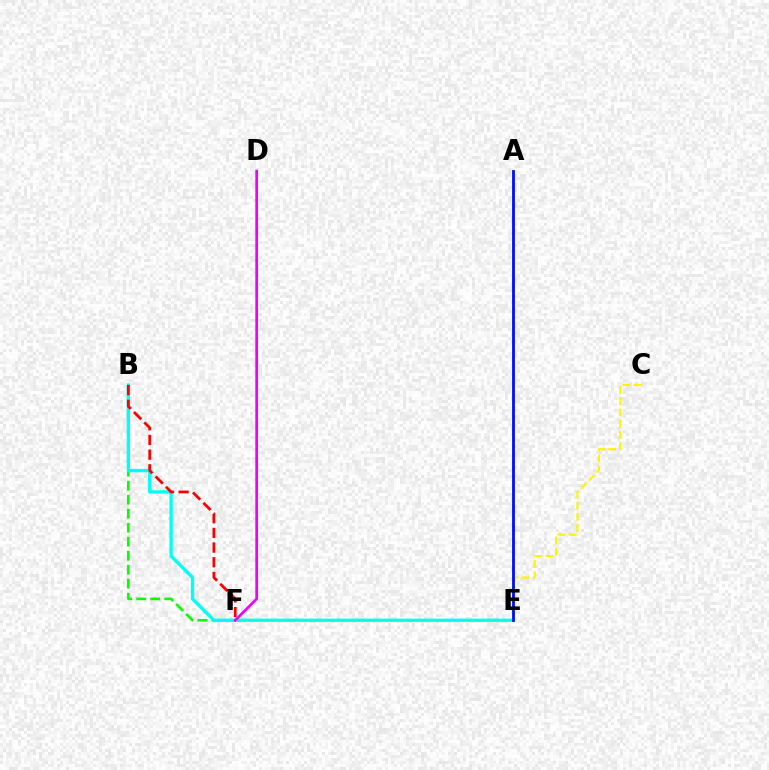{('B', 'F'): [{'color': '#08ff00', 'line_style': 'dashed', 'thickness': 1.9}, {'color': '#ff0000', 'line_style': 'dashed', 'thickness': 1.99}], ('B', 'E'): [{'color': '#00fff6', 'line_style': 'solid', 'thickness': 2.37}], ('C', 'E'): [{'color': '#fcf500', 'line_style': 'dashed', 'thickness': 1.53}], ('A', 'E'): [{'color': '#0010ff', 'line_style': 'solid', 'thickness': 2.04}], ('D', 'F'): [{'color': '#ee00ff', 'line_style': 'solid', 'thickness': 1.94}]}